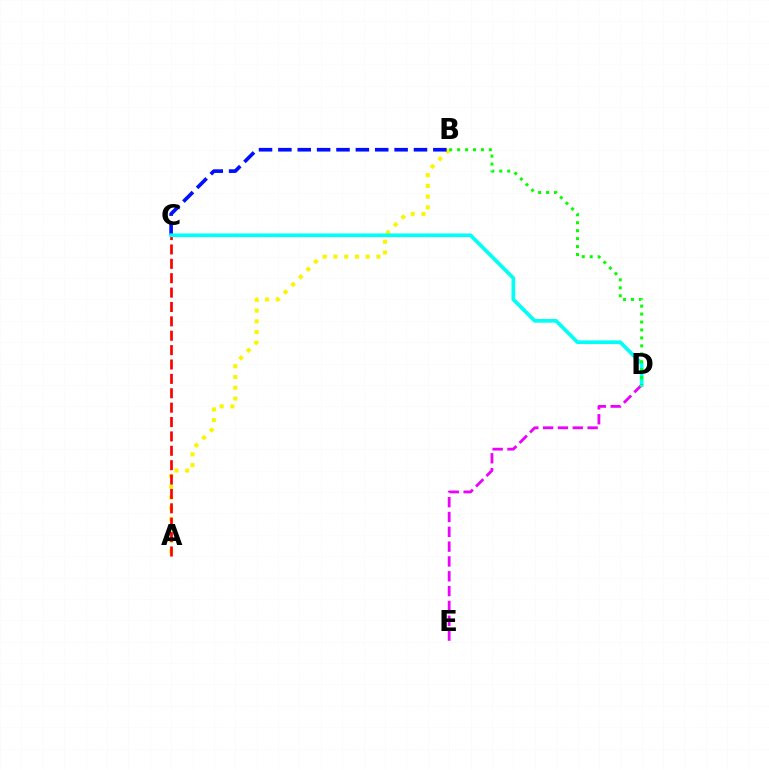{('A', 'B'): [{'color': '#fcf500', 'line_style': 'dotted', 'thickness': 2.92}], ('D', 'E'): [{'color': '#ee00ff', 'line_style': 'dashed', 'thickness': 2.01}], ('A', 'C'): [{'color': '#ff0000', 'line_style': 'dashed', 'thickness': 1.95}], ('B', 'C'): [{'color': '#0010ff', 'line_style': 'dashed', 'thickness': 2.63}], ('C', 'D'): [{'color': '#00fff6', 'line_style': 'solid', 'thickness': 2.66}], ('B', 'D'): [{'color': '#08ff00', 'line_style': 'dotted', 'thickness': 2.16}]}